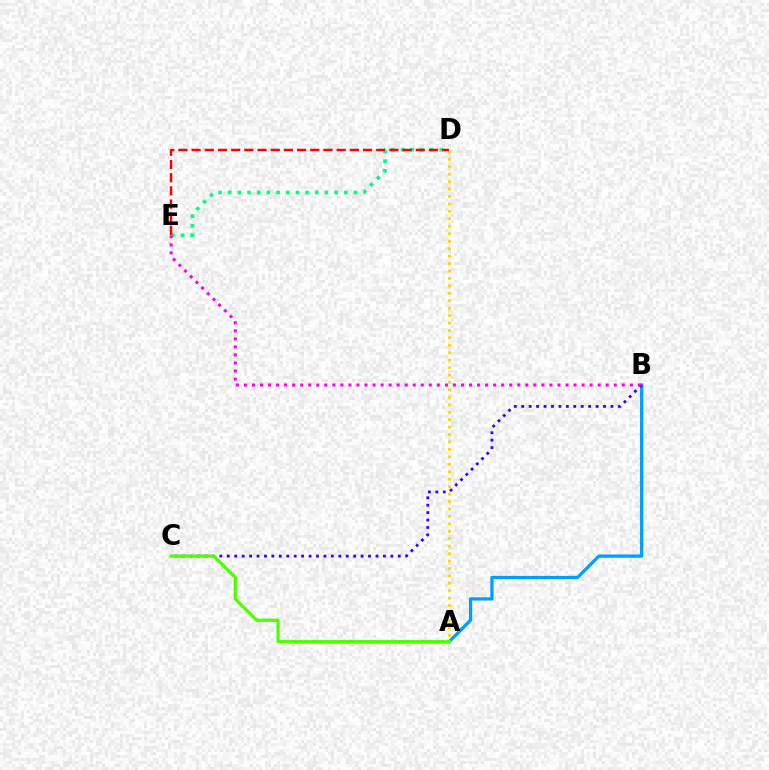{('A', 'B'): [{'color': '#009eff', 'line_style': 'solid', 'thickness': 2.34}], ('A', 'D'): [{'color': '#ffd500', 'line_style': 'dotted', 'thickness': 2.02}], ('D', 'E'): [{'color': '#00ff86', 'line_style': 'dotted', 'thickness': 2.63}, {'color': '#ff0000', 'line_style': 'dashed', 'thickness': 1.79}], ('B', 'C'): [{'color': '#3700ff', 'line_style': 'dotted', 'thickness': 2.02}], ('B', 'E'): [{'color': '#ff00ed', 'line_style': 'dotted', 'thickness': 2.18}], ('A', 'C'): [{'color': '#4fff00', 'line_style': 'solid', 'thickness': 2.31}]}